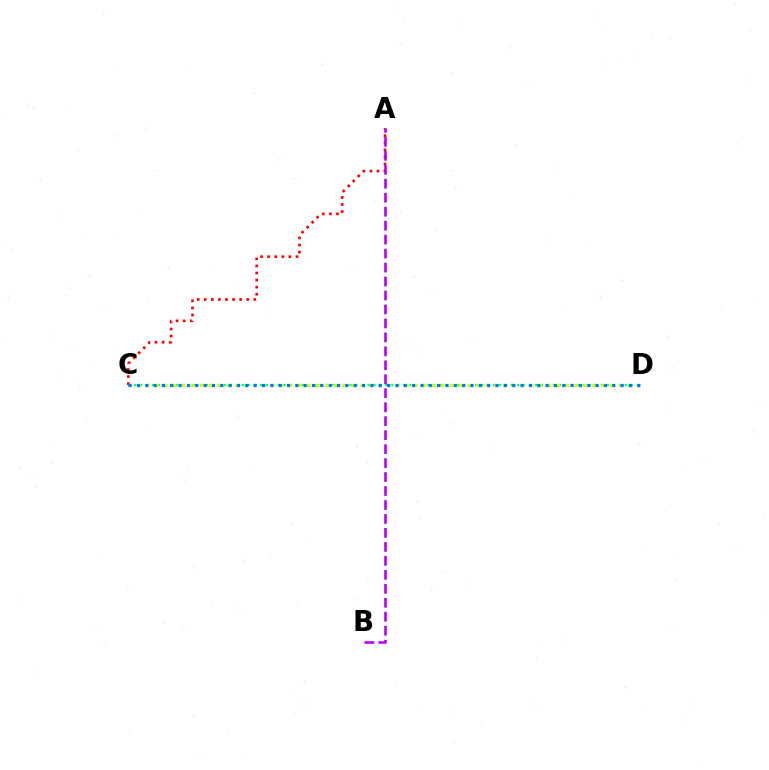{('C', 'D'): [{'color': '#00ff5c', 'line_style': 'dotted', 'thickness': 1.63}, {'color': '#d1ff00', 'line_style': 'dotted', 'thickness': 2.42}, {'color': '#0074ff', 'line_style': 'dotted', 'thickness': 2.27}], ('A', 'C'): [{'color': '#ff0000', 'line_style': 'dotted', 'thickness': 1.92}], ('A', 'B'): [{'color': '#b900ff', 'line_style': 'dashed', 'thickness': 1.9}]}